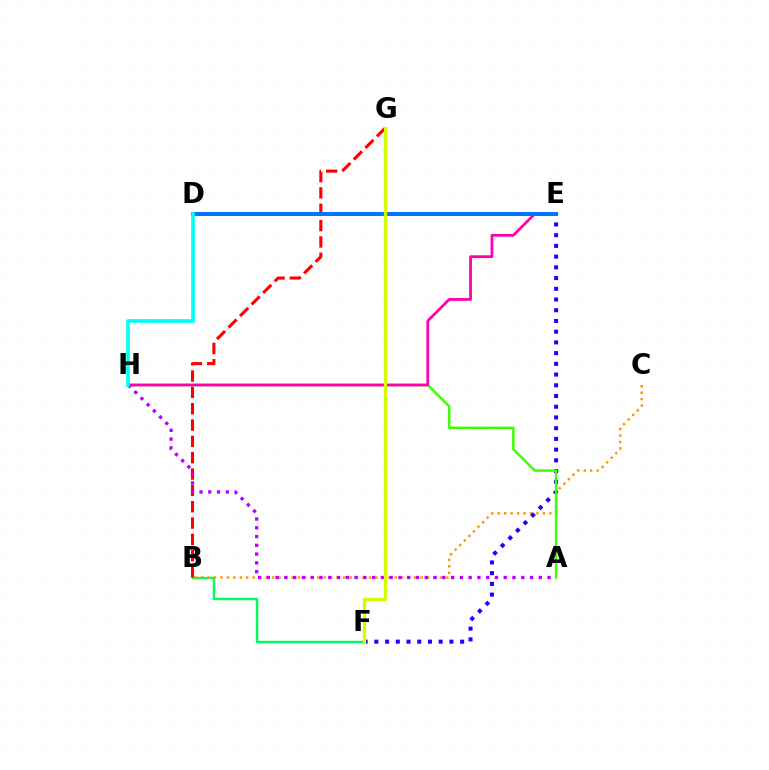{('B', 'F'): [{'color': '#00ff5c', 'line_style': 'solid', 'thickness': 1.74}], ('B', 'C'): [{'color': '#ff9400', 'line_style': 'dotted', 'thickness': 1.75}], ('E', 'F'): [{'color': '#2500ff', 'line_style': 'dotted', 'thickness': 2.91}], ('B', 'G'): [{'color': '#ff0000', 'line_style': 'dashed', 'thickness': 2.22}], ('A', 'H'): [{'color': '#3dff00', 'line_style': 'solid', 'thickness': 1.8}, {'color': '#b900ff', 'line_style': 'dotted', 'thickness': 2.38}], ('E', 'H'): [{'color': '#ff00ac', 'line_style': 'solid', 'thickness': 2.0}], ('D', 'E'): [{'color': '#0074ff', 'line_style': 'solid', 'thickness': 2.85}], ('F', 'G'): [{'color': '#d1ff00', 'line_style': 'solid', 'thickness': 2.36}], ('D', 'H'): [{'color': '#00fff6', 'line_style': 'solid', 'thickness': 2.62}]}